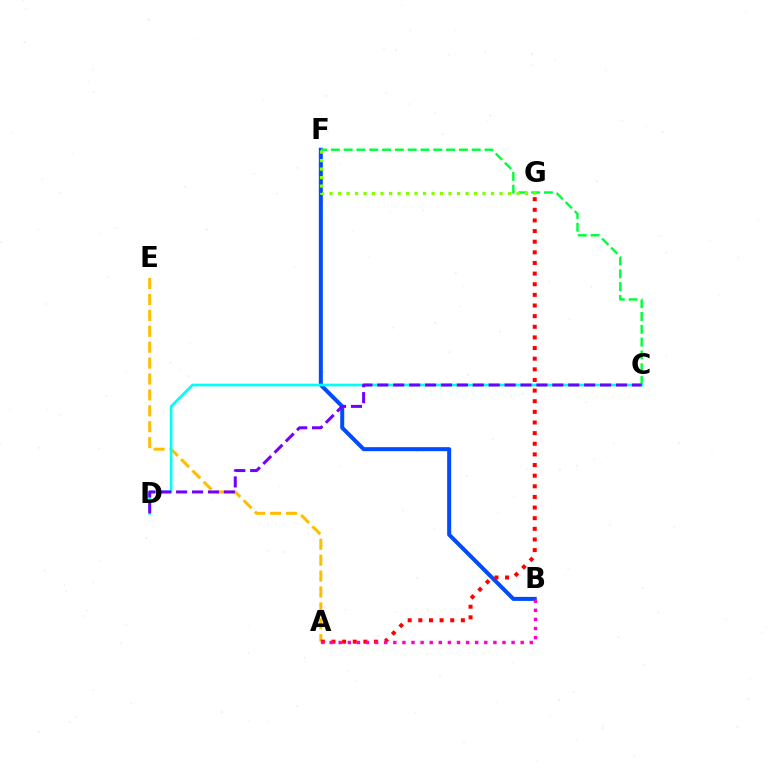{('B', 'F'): [{'color': '#004bff', 'line_style': 'solid', 'thickness': 2.88}], ('C', 'F'): [{'color': '#00ff39', 'line_style': 'dashed', 'thickness': 1.74}], ('A', 'E'): [{'color': '#ffbd00', 'line_style': 'dashed', 'thickness': 2.16}], ('A', 'G'): [{'color': '#ff0000', 'line_style': 'dotted', 'thickness': 2.89}], ('F', 'G'): [{'color': '#84ff00', 'line_style': 'dotted', 'thickness': 2.31}], ('C', 'D'): [{'color': '#00fff6', 'line_style': 'solid', 'thickness': 1.92}, {'color': '#7200ff', 'line_style': 'dashed', 'thickness': 2.16}], ('A', 'B'): [{'color': '#ff00cf', 'line_style': 'dotted', 'thickness': 2.47}]}